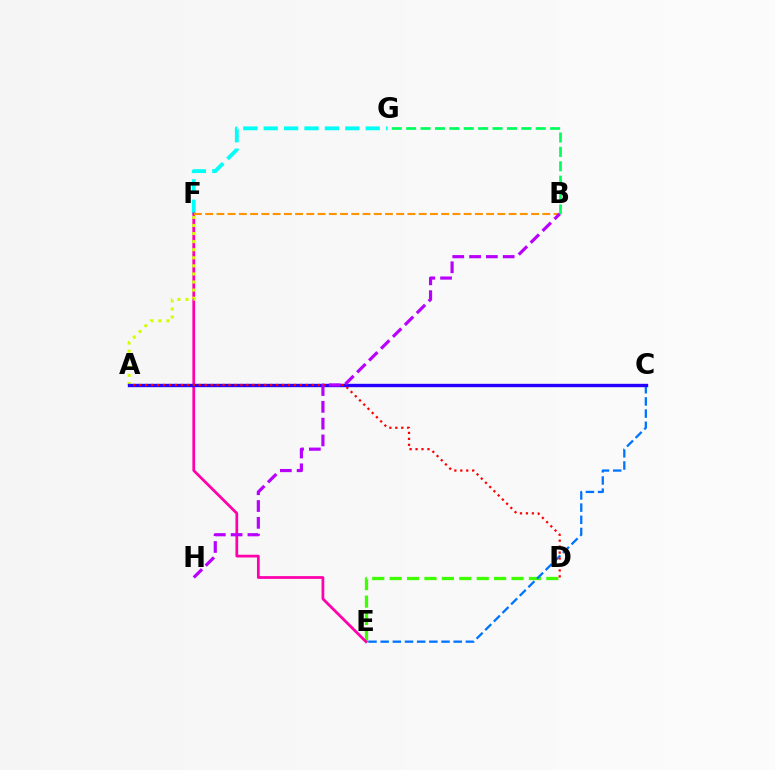{('D', 'E'): [{'color': '#3dff00', 'line_style': 'dashed', 'thickness': 2.37}], ('F', 'G'): [{'color': '#00fff6', 'line_style': 'dashed', 'thickness': 2.77}], ('C', 'E'): [{'color': '#0074ff', 'line_style': 'dashed', 'thickness': 1.65}], ('E', 'F'): [{'color': '#ff00ac', 'line_style': 'solid', 'thickness': 1.98}], ('B', 'F'): [{'color': '#ff9400', 'line_style': 'dashed', 'thickness': 1.53}], ('A', 'F'): [{'color': '#d1ff00', 'line_style': 'dotted', 'thickness': 2.19}], ('A', 'C'): [{'color': '#2500ff', 'line_style': 'solid', 'thickness': 2.43}], ('A', 'D'): [{'color': '#ff0000', 'line_style': 'dotted', 'thickness': 1.62}], ('B', 'G'): [{'color': '#00ff5c', 'line_style': 'dashed', 'thickness': 1.96}], ('B', 'H'): [{'color': '#b900ff', 'line_style': 'dashed', 'thickness': 2.28}]}